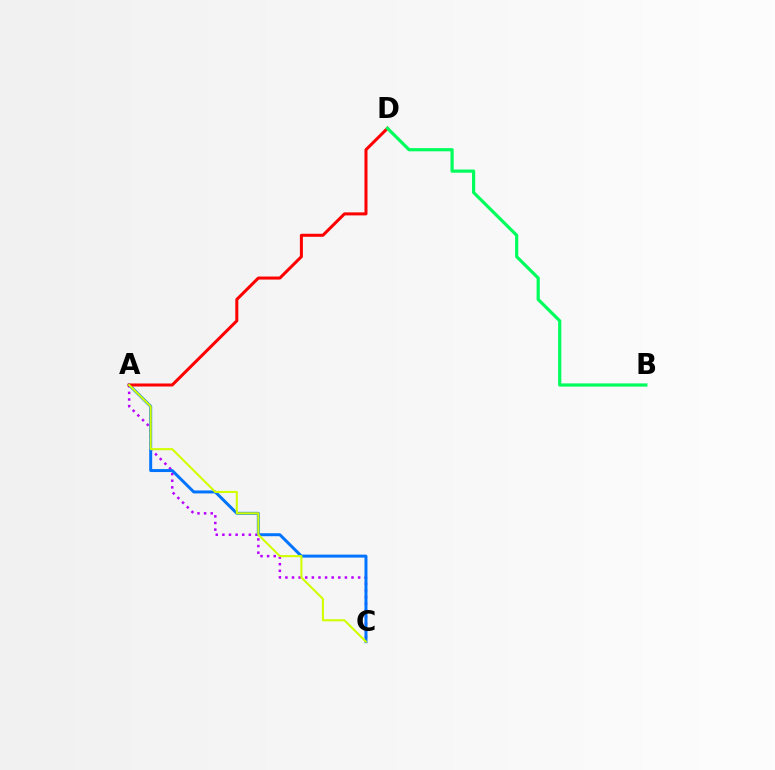{('A', 'C'): [{'color': '#b900ff', 'line_style': 'dotted', 'thickness': 1.8}, {'color': '#0074ff', 'line_style': 'solid', 'thickness': 2.14}, {'color': '#d1ff00', 'line_style': 'solid', 'thickness': 1.51}], ('A', 'D'): [{'color': '#ff0000', 'line_style': 'solid', 'thickness': 2.18}], ('B', 'D'): [{'color': '#00ff5c', 'line_style': 'solid', 'thickness': 2.3}]}